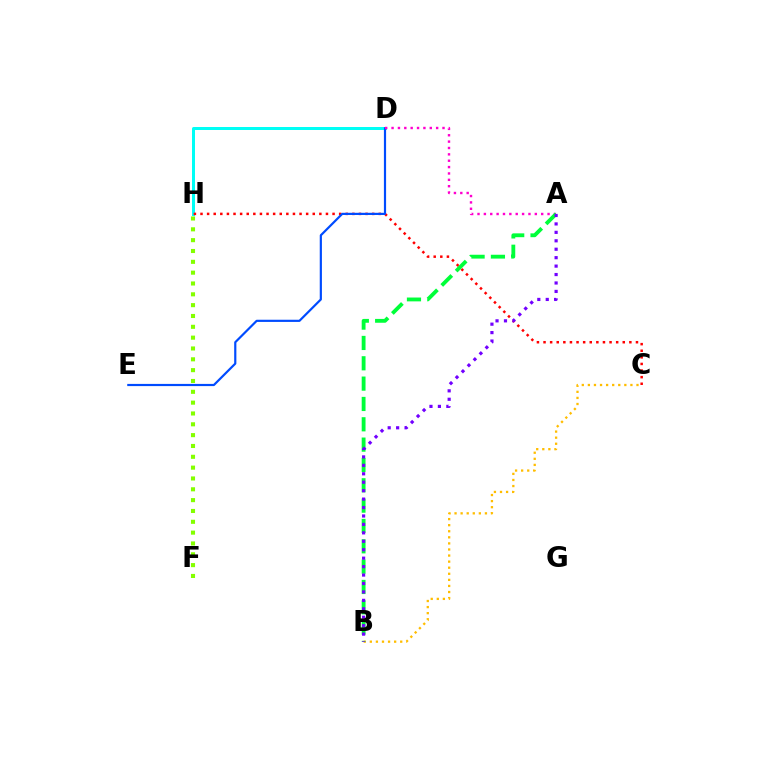{('F', 'H'): [{'color': '#84ff00', 'line_style': 'dotted', 'thickness': 2.94}], ('D', 'H'): [{'color': '#00fff6', 'line_style': 'solid', 'thickness': 2.16}], ('C', 'H'): [{'color': '#ff0000', 'line_style': 'dotted', 'thickness': 1.79}], ('B', 'C'): [{'color': '#ffbd00', 'line_style': 'dotted', 'thickness': 1.65}], ('D', 'E'): [{'color': '#004bff', 'line_style': 'solid', 'thickness': 1.57}], ('A', 'D'): [{'color': '#ff00cf', 'line_style': 'dotted', 'thickness': 1.73}], ('A', 'B'): [{'color': '#00ff39', 'line_style': 'dashed', 'thickness': 2.76}, {'color': '#7200ff', 'line_style': 'dotted', 'thickness': 2.29}]}